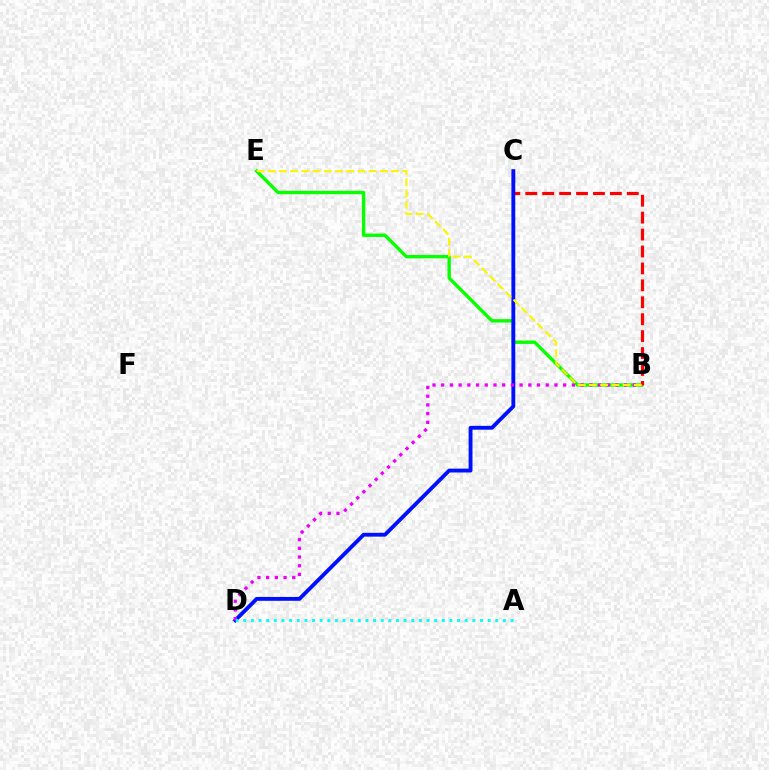{('B', 'E'): [{'color': '#08ff00', 'line_style': 'solid', 'thickness': 2.42}, {'color': '#fcf500', 'line_style': 'dashed', 'thickness': 1.52}], ('B', 'C'): [{'color': '#ff0000', 'line_style': 'dashed', 'thickness': 2.3}], ('C', 'D'): [{'color': '#0010ff', 'line_style': 'solid', 'thickness': 2.77}], ('B', 'D'): [{'color': '#ee00ff', 'line_style': 'dotted', 'thickness': 2.37}], ('A', 'D'): [{'color': '#00fff6', 'line_style': 'dotted', 'thickness': 2.08}]}